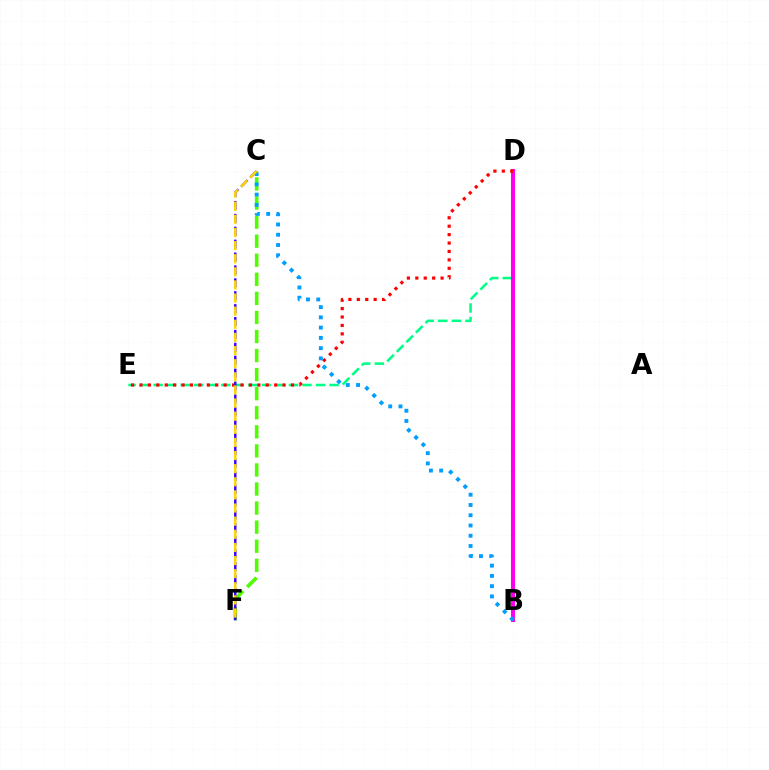{('D', 'E'): [{'color': '#00ff86', 'line_style': 'dashed', 'thickness': 1.84}, {'color': '#ff0000', 'line_style': 'dotted', 'thickness': 2.29}], ('C', 'F'): [{'color': '#4fff00', 'line_style': 'dashed', 'thickness': 2.59}, {'color': '#3700ff', 'line_style': 'dashed', 'thickness': 1.75}, {'color': '#ffd500', 'line_style': 'dashed', 'thickness': 1.78}], ('B', 'D'): [{'color': '#ff00ed', 'line_style': 'solid', 'thickness': 2.92}], ('B', 'C'): [{'color': '#009eff', 'line_style': 'dotted', 'thickness': 2.79}]}